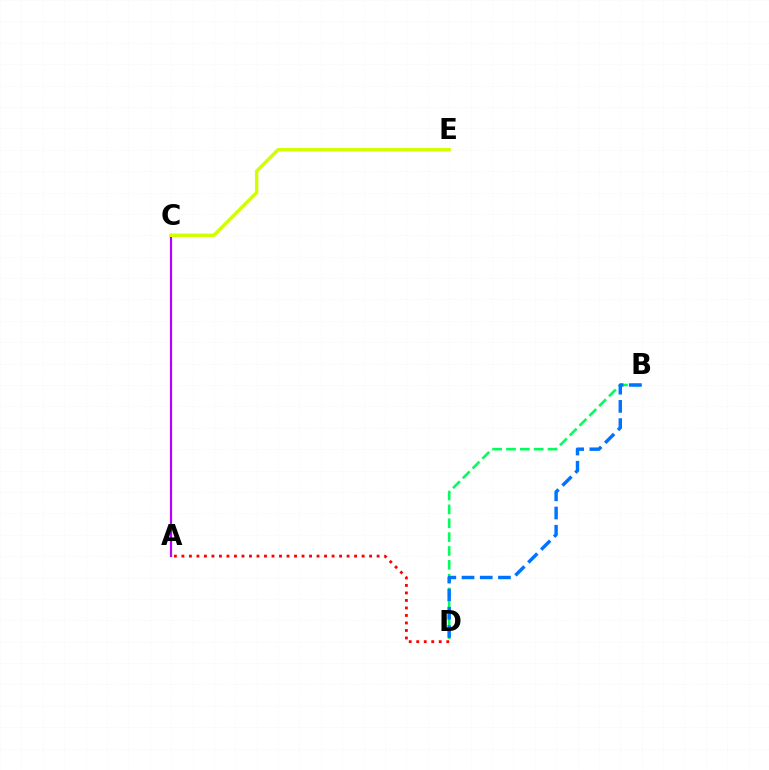{('A', 'C'): [{'color': '#b900ff', 'line_style': 'solid', 'thickness': 1.59}], ('C', 'E'): [{'color': '#d1ff00', 'line_style': 'solid', 'thickness': 2.45}], ('A', 'D'): [{'color': '#ff0000', 'line_style': 'dotted', 'thickness': 2.04}], ('B', 'D'): [{'color': '#00ff5c', 'line_style': 'dashed', 'thickness': 1.88}, {'color': '#0074ff', 'line_style': 'dashed', 'thickness': 2.47}]}